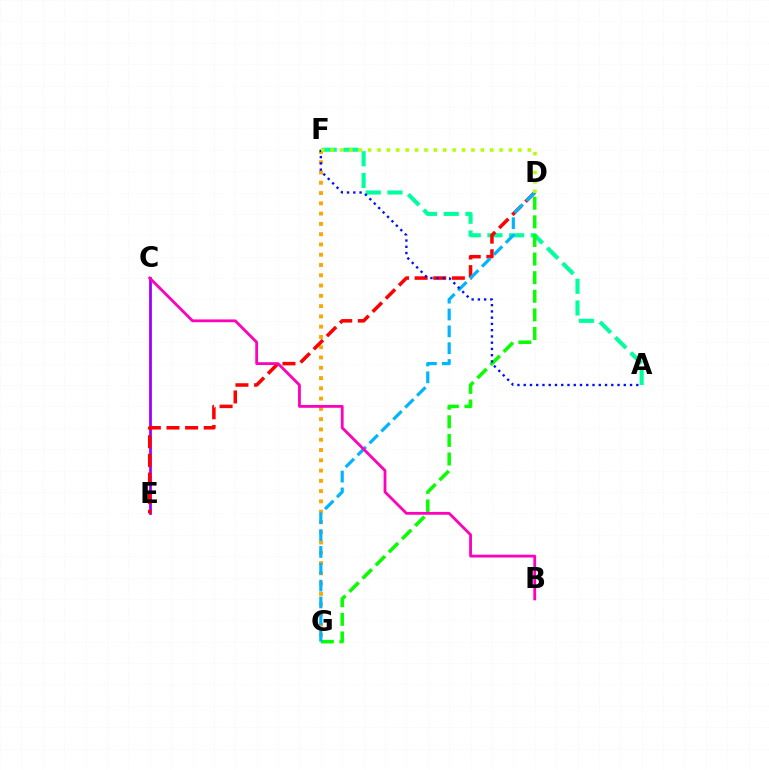{('C', 'E'): [{'color': '#9b00ff', 'line_style': 'solid', 'thickness': 1.98}], ('A', 'F'): [{'color': '#00ff9d', 'line_style': 'dashed', 'thickness': 2.95}, {'color': '#0010ff', 'line_style': 'dotted', 'thickness': 1.7}], ('F', 'G'): [{'color': '#ffa500', 'line_style': 'dotted', 'thickness': 2.79}], ('D', 'G'): [{'color': '#08ff00', 'line_style': 'dashed', 'thickness': 2.53}, {'color': '#00b5ff', 'line_style': 'dashed', 'thickness': 2.29}], ('D', 'E'): [{'color': '#ff0000', 'line_style': 'dashed', 'thickness': 2.53}], ('B', 'C'): [{'color': '#ff00bd', 'line_style': 'solid', 'thickness': 2.02}], ('D', 'F'): [{'color': '#b3ff00', 'line_style': 'dotted', 'thickness': 2.55}]}